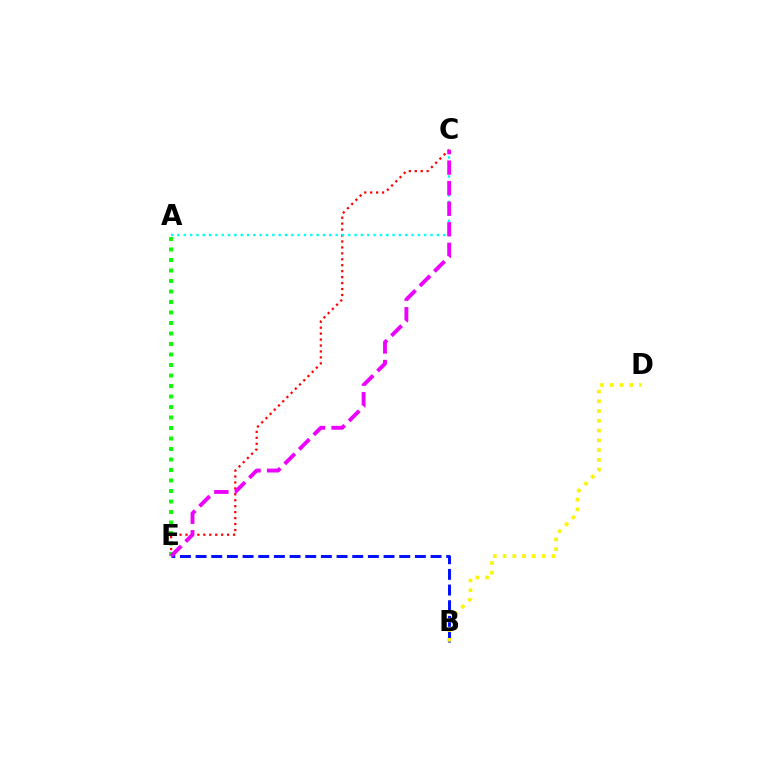{('C', 'E'): [{'color': '#ff0000', 'line_style': 'dotted', 'thickness': 1.61}, {'color': '#ee00ff', 'line_style': 'dashed', 'thickness': 2.79}], ('B', 'E'): [{'color': '#0010ff', 'line_style': 'dashed', 'thickness': 2.13}], ('B', 'D'): [{'color': '#fcf500', 'line_style': 'dotted', 'thickness': 2.65}], ('A', 'C'): [{'color': '#00fff6', 'line_style': 'dotted', 'thickness': 1.72}], ('A', 'E'): [{'color': '#08ff00', 'line_style': 'dotted', 'thickness': 2.85}]}